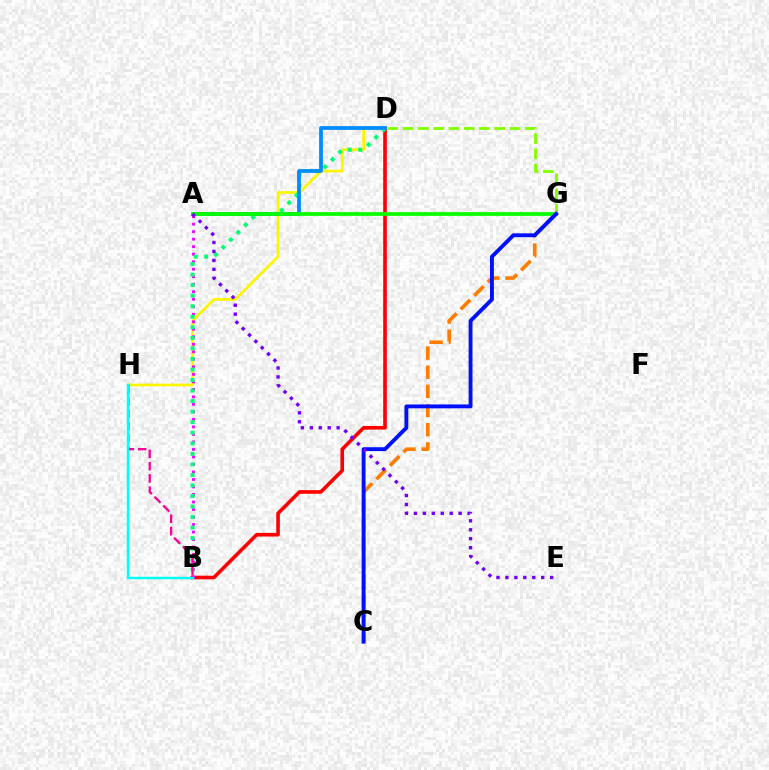{('C', 'G'): [{'color': '#ff7c00', 'line_style': 'dashed', 'thickness': 2.6}, {'color': '#0010ff', 'line_style': 'solid', 'thickness': 2.8}], ('D', 'H'): [{'color': '#fcf500', 'line_style': 'solid', 'thickness': 1.97}], ('D', 'G'): [{'color': '#84ff00', 'line_style': 'dashed', 'thickness': 2.07}], ('B', 'D'): [{'color': '#ff0000', 'line_style': 'solid', 'thickness': 2.6}, {'color': '#00ff74', 'line_style': 'dotted', 'thickness': 2.86}], ('A', 'B'): [{'color': '#ee00ff', 'line_style': 'dotted', 'thickness': 2.04}], ('A', 'D'): [{'color': '#008cff', 'line_style': 'solid', 'thickness': 2.71}], ('A', 'G'): [{'color': '#08ff00', 'line_style': 'solid', 'thickness': 2.69}], ('B', 'H'): [{'color': '#ff0094', 'line_style': 'dashed', 'thickness': 1.67}, {'color': '#00fff6', 'line_style': 'solid', 'thickness': 1.75}], ('A', 'E'): [{'color': '#7200ff', 'line_style': 'dotted', 'thickness': 2.43}]}